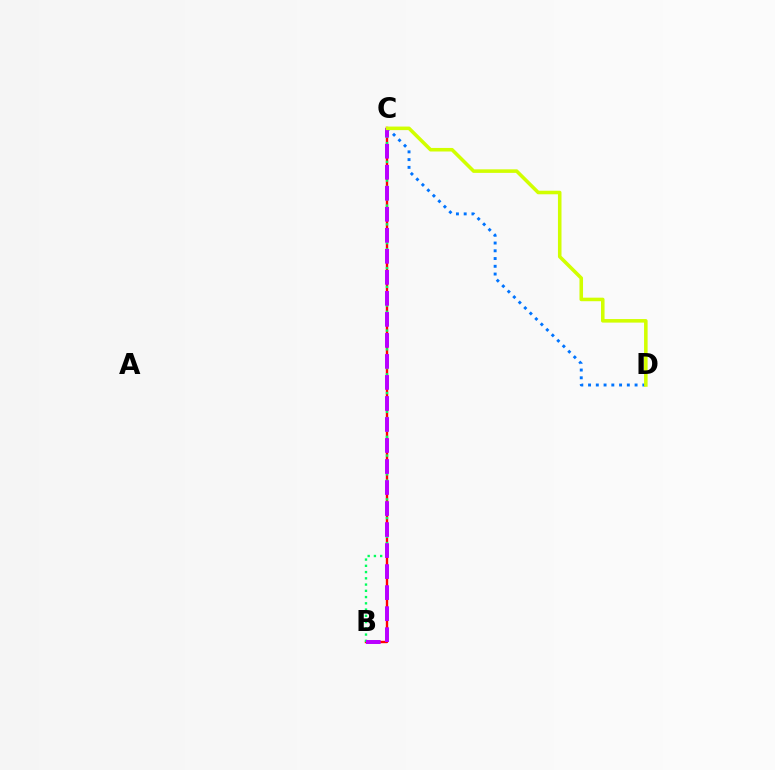{('B', 'C'): [{'color': '#ff0000', 'line_style': 'solid', 'thickness': 1.7}, {'color': '#00ff5c', 'line_style': 'dotted', 'thickness': 1.7}, {'color': '#b900ff', 'line_style': 'dashed', 'thickness': 2.86}], ('C', 'D'): [{'color': '#0074ff', 'line_style': 'dotted', 'thickness': 2.11}, {'color': '#d1ff00', 'line_style': 'solid', 'thickness': 2.56}]}